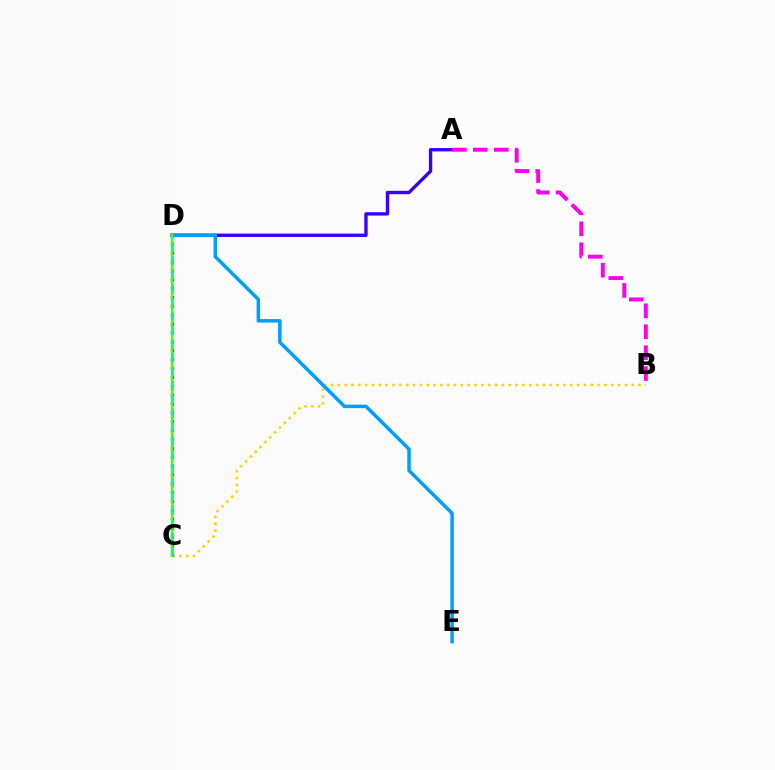{('A', 'D'): [{'color': '#3700ff', 'line_style': 'solid', 'thickness': 2.41}], ('A', 'B'): [{'color': '#ff00ed', 'line_style': 'dashed', 'thickness': 2.84}], ('B', 'C'): [{'color': '#ffd500', 'line_style': 'dotted', 'thickness': 1.86}], ('C', 'D'): [{'color': '#ff0000', 'line_style': 'dotted', 'thickness': 2.41}, {'color': '#4fff00', 'line_style': 'solid', 'thickness': 1.77}, {'color': '#00ff86', 'line_style': 'dashed', 'thickness': 1.88}], ('D', 'E'): [{'color': '#009eff', 'line_style': 'solid', 'thickness': 2.51}]}